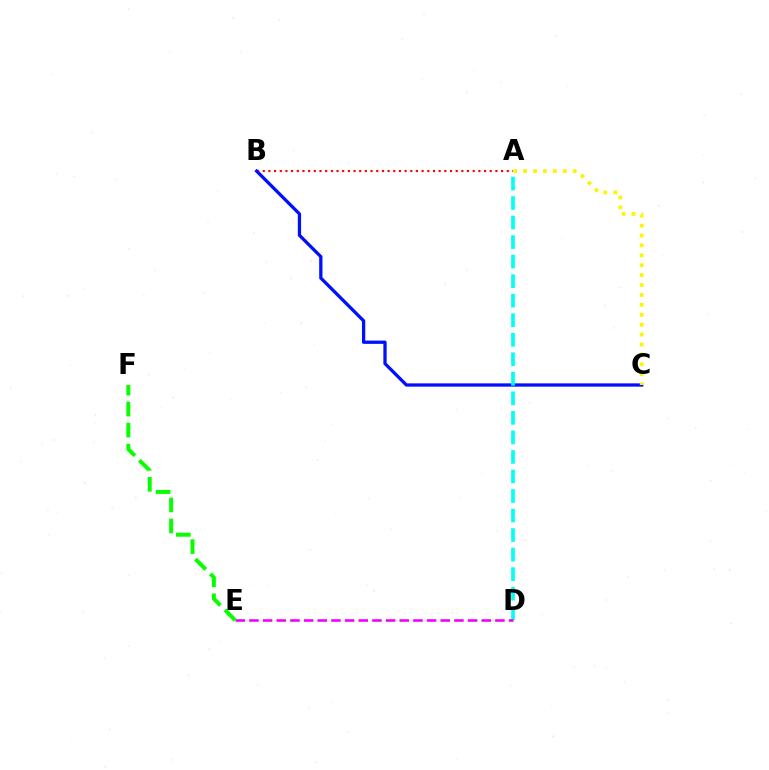{('A', 'B'): [{'color': '#ff0000', 'line_style': 'dotted', 'thickness': 1.54}], ('B', 'C'): [{'color': '#0010ff', 'line_style': 'solid', 'thickness': 2.36}], ('A', 'C'): [{'color': '#fcf500', 'line_style': 'dotted', 'thickness': 2.69}], ('A', 'D'): [{'color': '#00fff6', 'line_style': 'dashed', 'thickness': 2.65}], ('D', 'E'): [{'color': '#ee00ff', 'line_style': 'dashed', 'thickness': 1.86}], ('E', 'F'): [{'color': '#08ff00', 'line_style': 'dashed', 'thickness': 2.85}]}